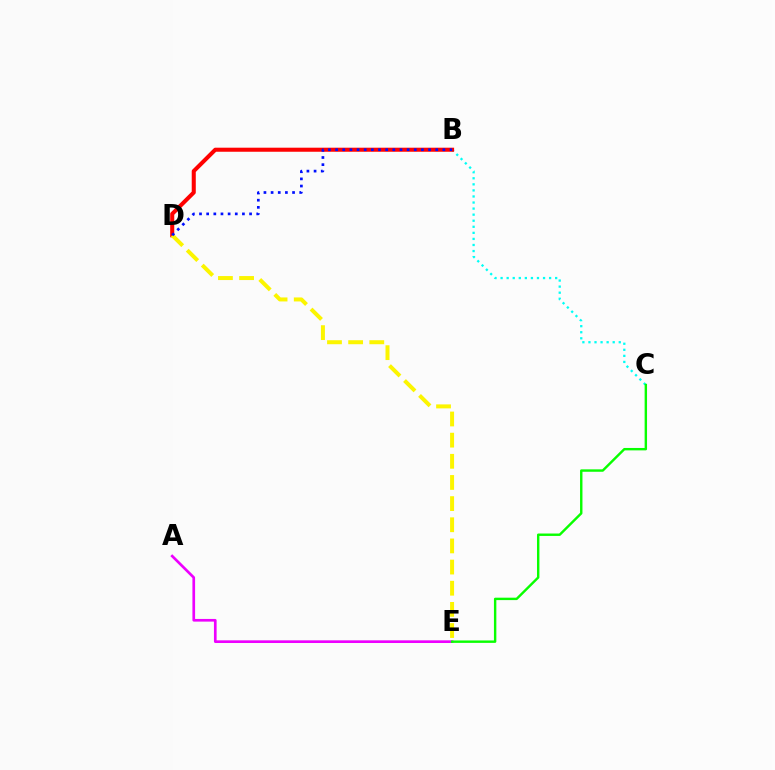{('A', 'E'): [{'color': '#ee00ff', 'line_style': 'solid', 'thickness': 1.92}], ('B', 'C'): [{'color': '#00fff6', 'line_style': 'dotted', 'thickness': 1.65}], ('B', 'D'): [{'color': '#ff0000', 'line_style': 'solid', 'thickness': 2.92}, {'color': '#0010ff', 'line_style': 'dotted', 'thickness': 1.94}], ('D', 'E'): [{'color': '#fcf500', 'line_style': 'dashed', 'thickness': 2.87}], ('C', 'E'): [{'color': '#08ff00', 'line_style': 'solid', 'thickness': 1.74}]}